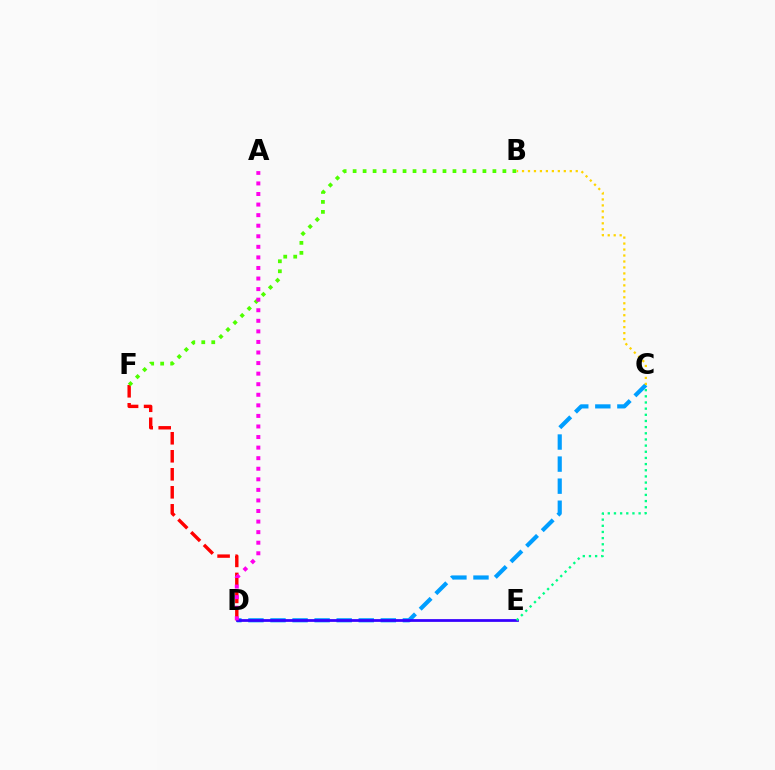{('C', 'D'): [{'color': '#009eff', 'line_style': 'dashed', 'thickness': 3.0}], ('B', 'C'): [{'color': '#ffd500', 'line_style': 'dotted', 'thickness': 1.62}], ('D', 'F'): [{'color': '#ff0000', 'line_style': 'dashed', 'thickness': 2.45}], ('D', 'E'): [{'color': '#3700ff', 'line_style': 'solid', 'thickness': 1.98}], ('C', 'E'): [{'color': '#00ff86', 'line_style': 'dotted', 'thickness': 1.67}], ('B', 'F'): [{'color': '#4fff00', 'line_style': 'dotted', 'thickness': 2.71}], ('A', 'D'): [{'color': '#ff00ed', 'line_style': 'dotted', 'thickness': 2.87}]}